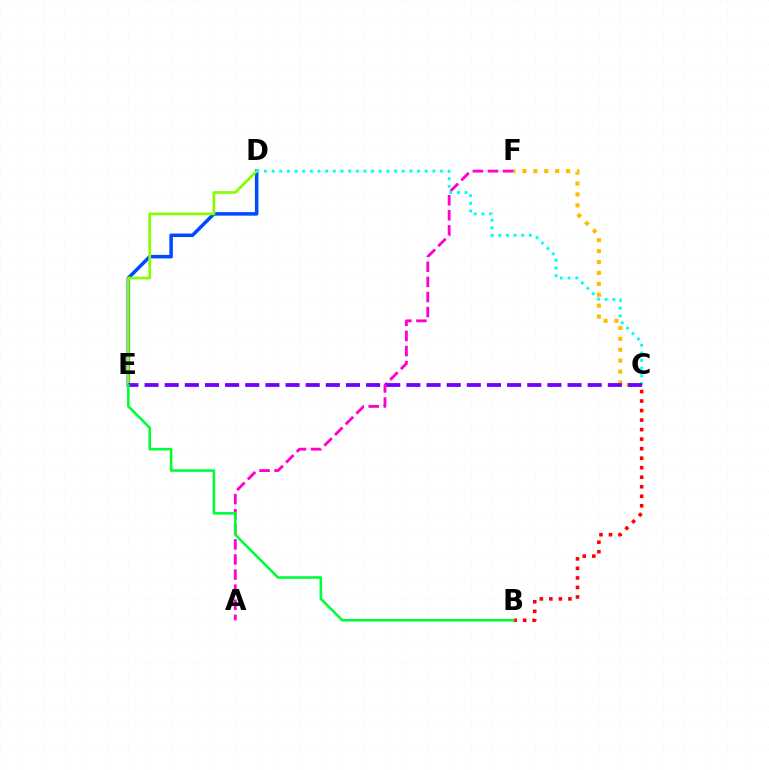{('D', 'E'): [{'color': '#004bff', 'line_style': 'solid', 'thickness': 2.54}, {'color': '#84ff00', 'line_style': 'solid', 'thickness': 1.95}], ('C', 'F'): [{'color': '#ffbd00', 'line_style': 'dotted', 'thickness': 2.97}], ('A', 'F'): [{'color': '#ff00cf', 'line_style': 'dashed', 'thickness': 2.05}], ('C', 'D'): [{'color': '#00fff6', 'line_style': 'dotted', 'thickness': 2.08}], ('B', 'C'): [{'color': '#ff0000', 'line_style': 'dotted', 'thickness': 2.59}], ('C', 'E'): [{'color': '#7200ff', 'line_style': 'dashed', 'thickness': 2.74}], ('B', 'E'): [{'color': '#00ff39', 'line_style': 'solid', 'thickness': 1.87}]}